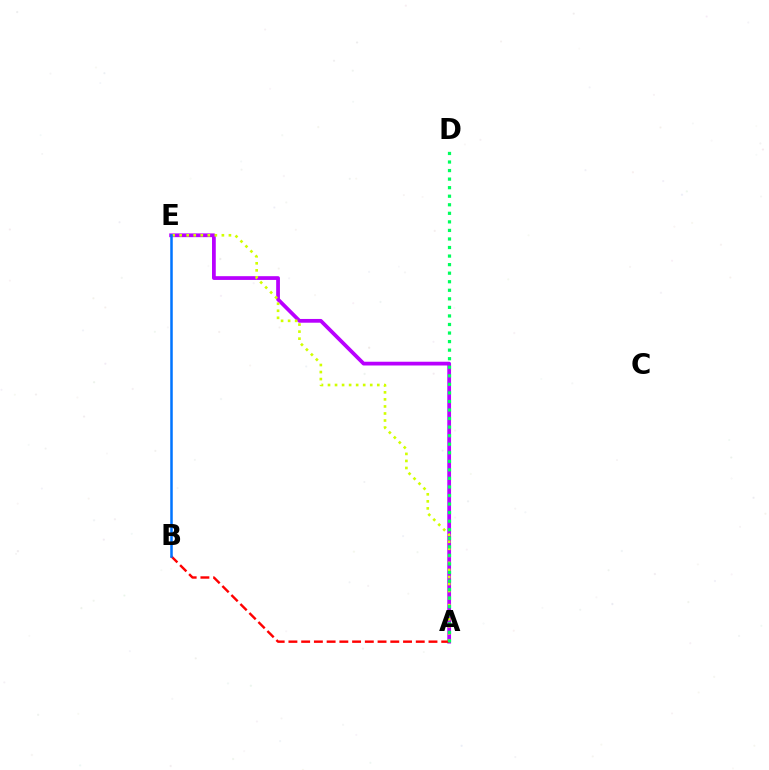{('A', 'E'): [{'color': '#b900ff', 'line_style': 'solid', 'thickness': 2.7}, {'color': '#d1ff00', 'line_style': 'dotted', 'thickness': 1.91}], ('A', 'B'): [{'color': '#ff0000', 'line_style': 'dashed', 'thickness': 1.73}], ('A', 'D'): [{'color': '#00ff5c', 'line_style': 'dotted', 'thickness': 2.32}], ('B', 'E'): [{'color': '#0074ff', 'line_style': 'solid', 'thickness': 1.81}]}